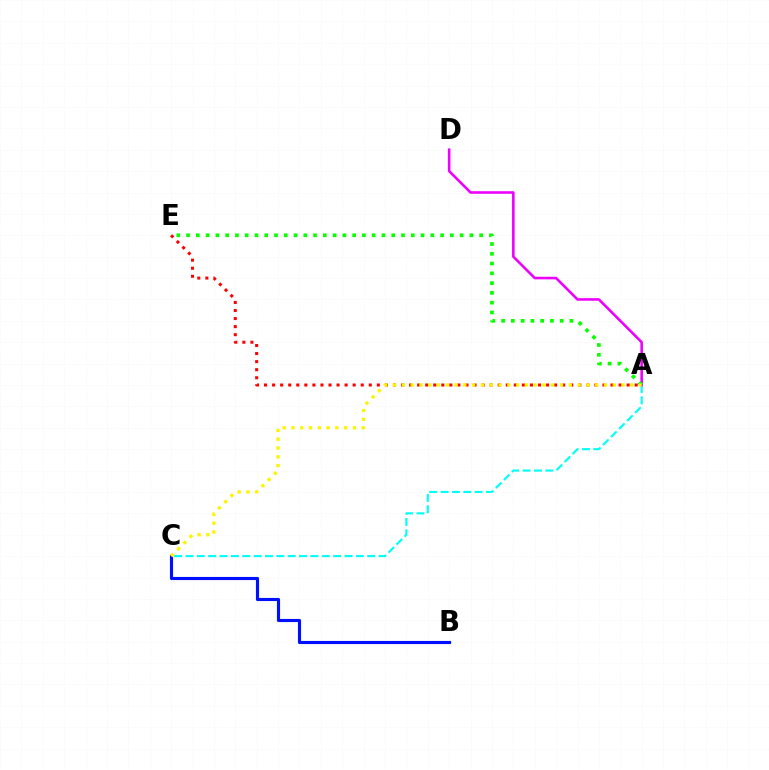{('A', 'C'): [{'color': '#00fff6', 'line_style': 'dashed', 'thickness': 1.54}, {'color': '#fcf500', 'line_style': 'dotted', 'thickness': 2.39}], ('B', 'C'): [{'color': '#0010ff', 'line_style': 'solid', 'thickness': 2.25}], ('A', 'E'): [{'color': '#ff0000', 'line_style': 'dotted', 'thickness': 2.19}, {'color': '#08ff00', 'line_style': 'dotted', 'thickness': 2.65}], ('A', 'D'): [{'color': '#ee00ff', 'line_style': 'solid', 'thickness': 1.86}]}